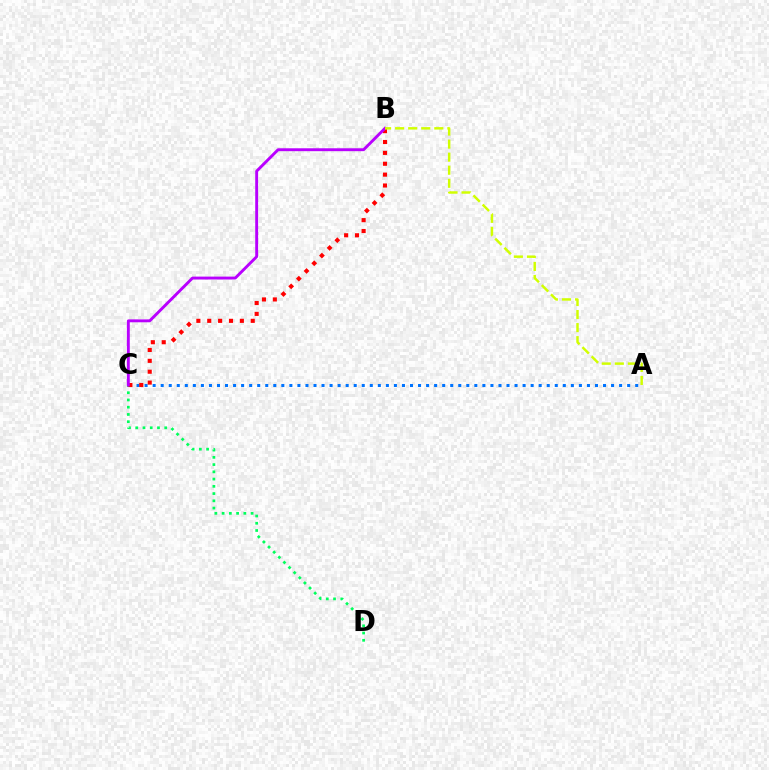{('A', 'C'): [{'color': '#0074ff', 'line_style': 'dotted', 'thickness': 2.19}], ('C', 'D'): [{'color': '#00ff5c', 'line_style': 'dotted', 'thickness': 1.97}], ('B', 'C'): [{'color': '#ff0000', 'line_style': 'dotted', 'thickness': 2.95}, {'color': '#b900ff', 'line_style': 'solid', 'thickness': 2.09}], ('A', 'B'): [{'color': '#d1ff00', 'line_style': 'dashed', 'thickness': 1.77}]}